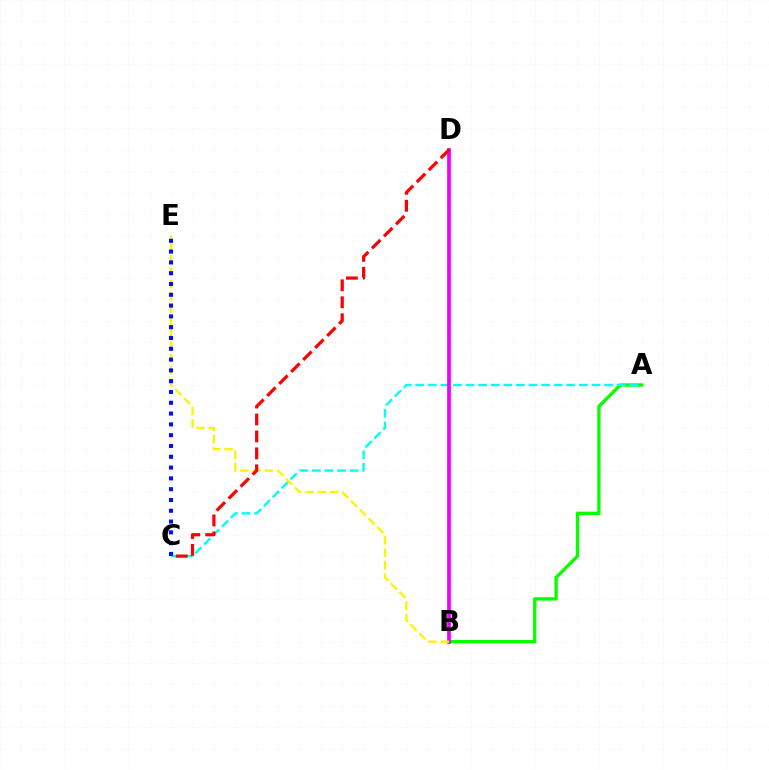{('A', 'B'): [{'color': '#08ff00', 'line_style': 'solid', 'thickness': 2.4}], ('A', 'C'): [{'color': '#00fff6', 'line_style': 'dashed', 'thickness': 1.71}], ('B', 'D'): [{'color': '#ee00ff', 'line_style': 'solid', 'thickness': 2.68}], ('B', 'E'): [{'color': '#fcf500', 'line_style': 'dashed', 'thickness': 1.68}], ('C', 'D'): [{'color': '#ff0000', 'line_style': 'dashed', 'thickness': 2.3}], ('C', 'E'): [{'color': '#0010ff', 'line_style': 'dotted', 'thickness': 2.93}]}